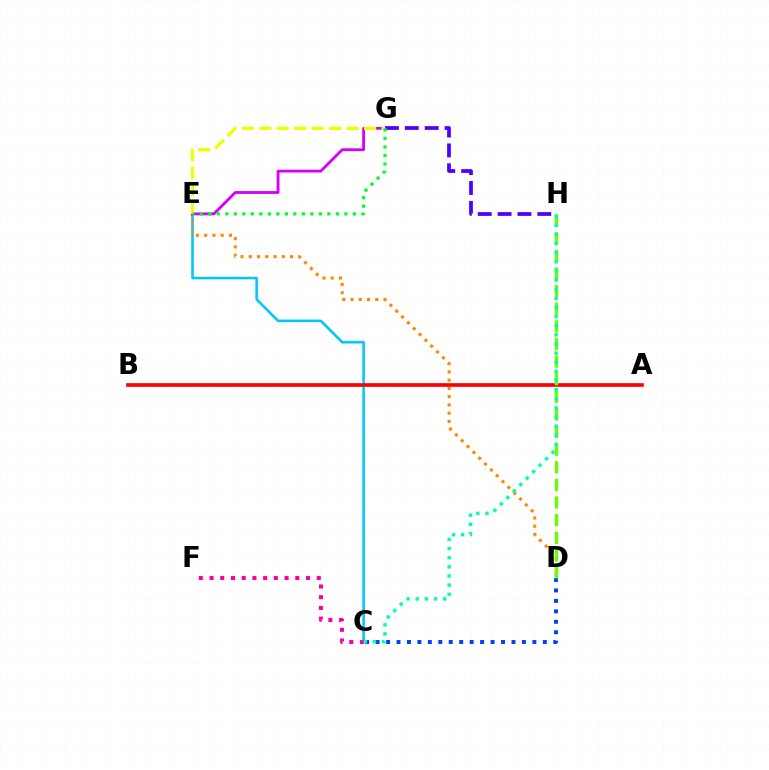{('C', 'E'): [{'color': '#00c7ff', 'line_style': 'solid', 'thickness': 1.86}], ('C', 'F'): [{'color': '#ff00a0', 'line_style': 'dotted', 'thickness': 2.91}], ('C', 'D'): [{'color': '#003fff', 'line_style': 'dotted', 'thickness': 2.84}], ('D', 'E'): [{'color': '#ff8800', 'line_style': 'dotted', 'thickness': 2.24}], ('A', 'B'): [{'color': '#ff0000', 'line_style': 'solid', 'thickness': 2.63}], ('G', 'H'): [{'color': '#4f00ff', 'line_style': 'dashed', 'thickness': 2.7}], ('D', 'H'): [{'color': '#66ff00', 'line_style': 'dashed', 'thickness': 2.39}], ('E', 'G'): [{'color': '#d600ff', 'line_style': 'solid', 'thickness': 2.05}, {'color': '#eeff00', 'line_style': 'dashed', 'thickness': 2.37}, {'color': '#00ff27', 'line_style': 'dotted', 'thickness': 2.31}], ('C', 'H'): [{'color': '#00ffaf', 'line_style': 'dotted', 'thickness': 2.48}]}